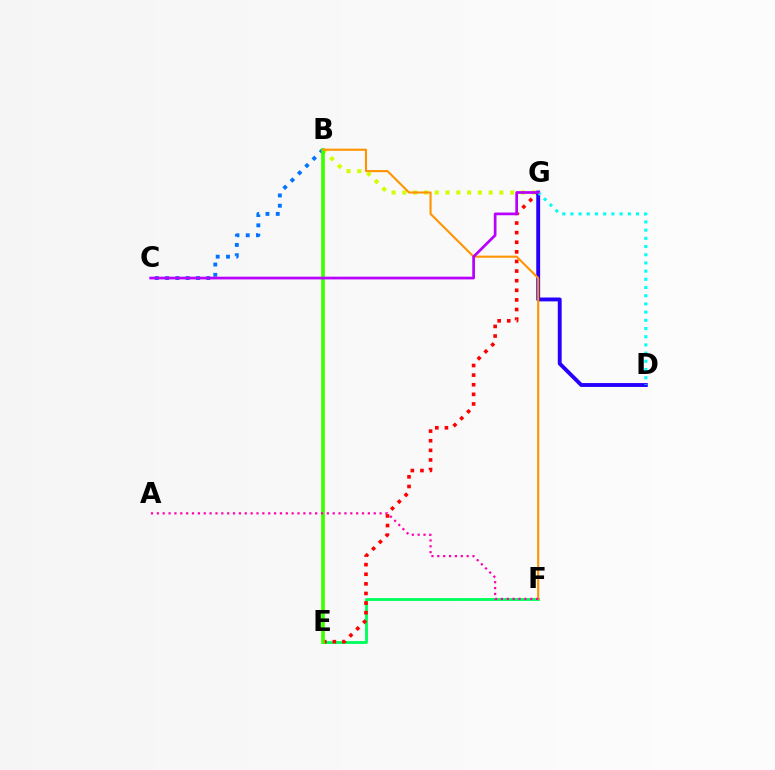{('E', 'F'): [{'color': '#00ff5c', 'line_style': 'solid', 'thickness': 2.05}], ('B', 'G'): [{'color': '#d1ff00', 'line_style': 'dotted', 'thickness': 2.93}], ('E', 'G'): [{'color': '#ff0000', 'line_style': 'dotted', 'thickness': 2.61}], ('D', 'G'): [{'color': '#2500ff', 'line_style': 'solid', 'thickness': 2.79}, {'color': '#00fff6', 'line_style': 'dotted', 'thickness': 2.23}], ('B', 'C'): [{'color': '#0074ff', 'line_style': 'dotted', 'thickness': 2.79}], ('B', 'E'): [{'color': '#3dff00', 'line_style': 'solid', 'thickness': 2.64}], ('B', 'F'): [{'color': '#ff9400', 'line_style': 'solid', 'thickness': 1.51}], ('A', 'F'): [{'color': '#ff00ac', 'line_style': 'dotted', 'thickness': 1.59}], ('C', 'G'): [{'color': '#b900ff', 'line_style': 'solid', 'thickness': 1.96}]}